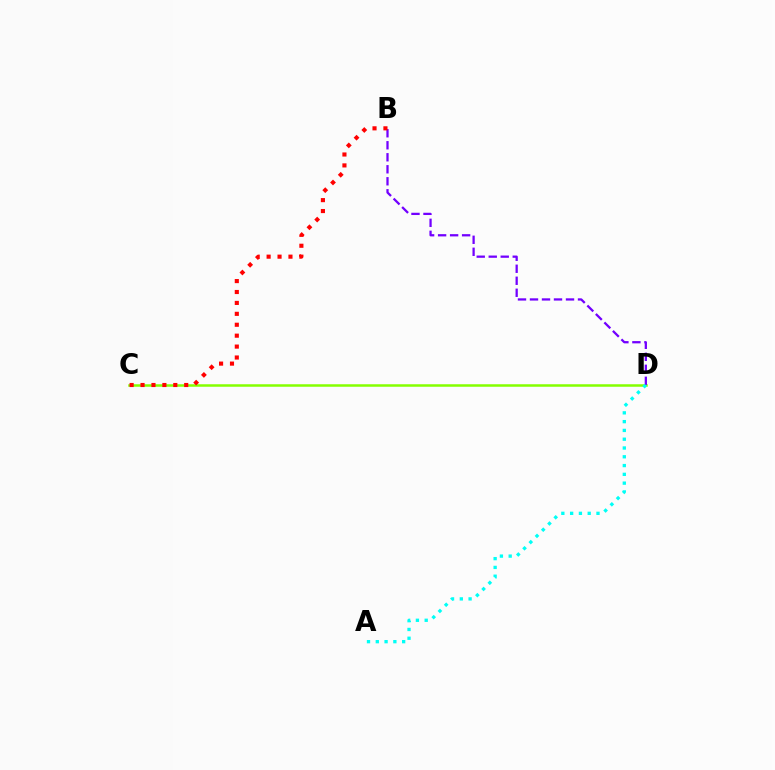{('C', 'D'): [{'color': '#84ff00', 'line_style': 'solid', 'thickness': 1.8}], ('B', 'D'): [{'color': '#7200ff', 'line_style': 'dashed', 'thickness': 1.63}], ('B', 'C'): [{'color': '#ff0000', 'line_style': 'dotted', 'thickness': 2.97}], ('A', 'D'): [{'color': '#00fff6', 'line_style': 'dotted', 'thickness': 2.39}]}